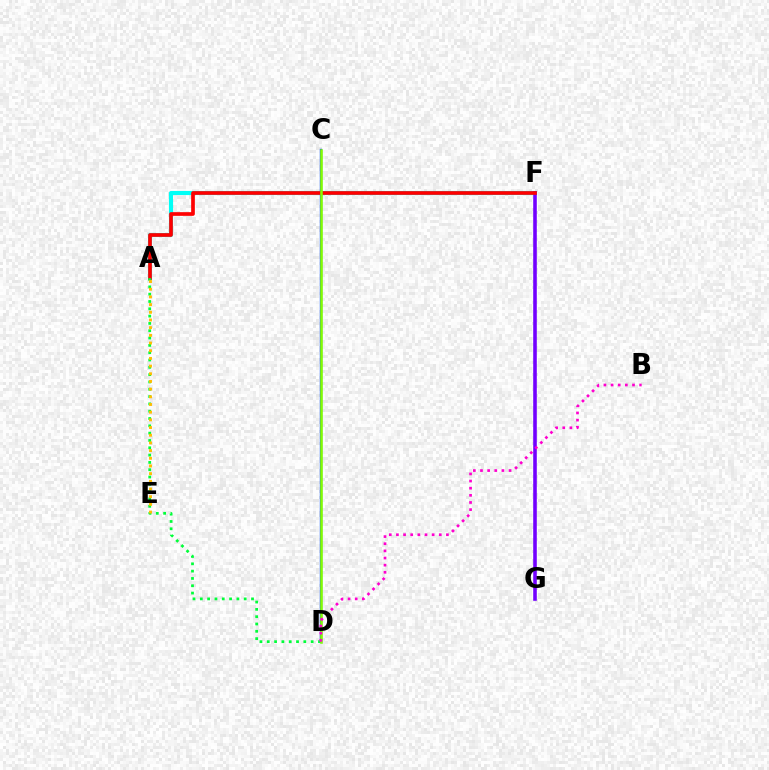{('A', 'F'): [{'color': '#00fff6', 'line_style': 'solid', 'thickness': 2.96}, {'color': '#ff0000', 'line_style': 'solid', 'thickness': 2.66}], ('F', 'G'): [{'color': '#7200ff', 'line_style': 'solid', 'thickness': 2.58}], ('C', 'D'): [{'color': '#004bff', 'line_style': 'solid', 'thickness': 1.71}, {'color': '#84ff00', 'line_style': 'solid', 'thickness': 1.82}], ('A', 'D'): [{'color': '#00ff39', 'line_style': 'dotted', 'thickness': 1.99}], ('B', 'D'): [{'color': '#ff00cf', 'line_style': 'dotted', 'thickness': 1.94}], ('A', 'E'): [{'color': '#ffbd00', 'line_style': 'dotted', 'thickness': 2.09}]}